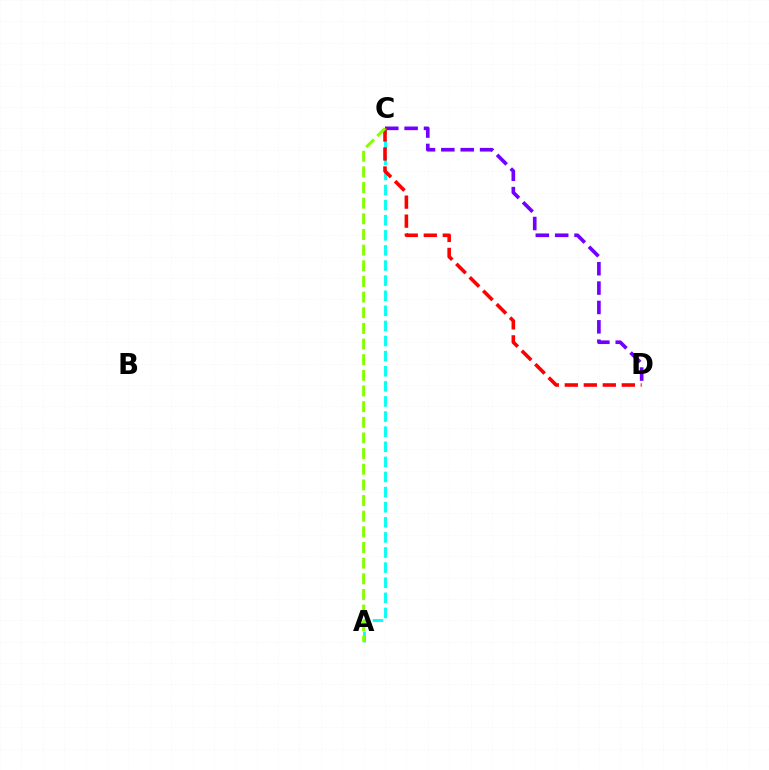{('C', 'D'): [{'color': '#7200ff', 'line_style': 'dashed', 'thickness': 2.63}, {'color': '#ff0000', 'line_style': 'dashed', 'thickness': 2.58}], ('A', 'C'): [{'color': '#00fff6', 'line_style': 'dashed', 'thickness': 2.05}, {'color': '#84ff00', 'line_style': 'dashed', 'thickness': 2.13}]}